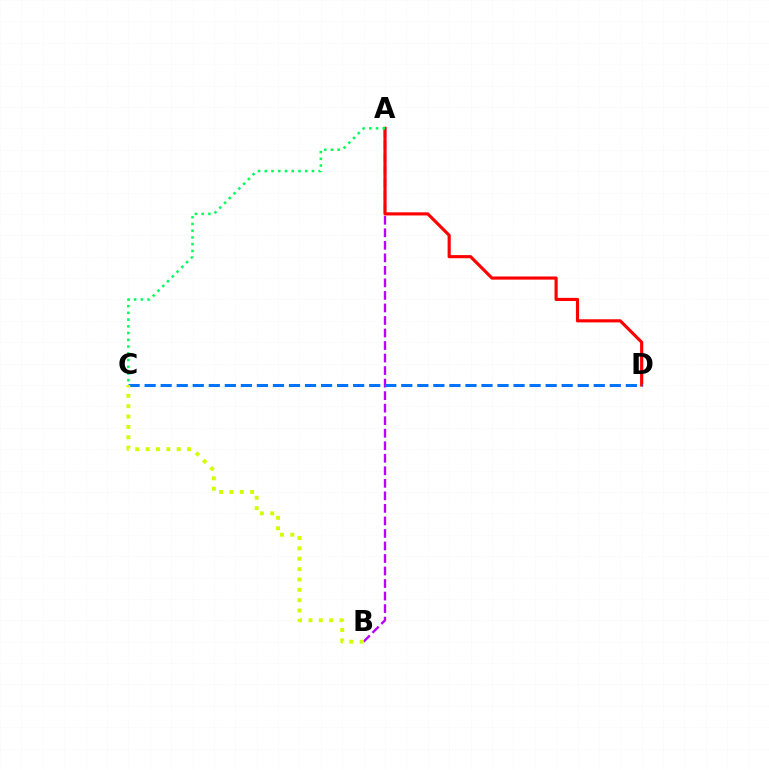{('A', 'B'): [{'color': '#b900ff', 'line_style': 'dashed', 'thickness': 1.7}], ('A', 'D'): [{'color': '#ff0000', 'line_style': 'solid', 'thickness': 2.26}], ('A', 'C'): [{'color': '#00ff5c', 'line_style': 'dotted', 'thickness': 1.83}], ('C', 'D'): [{'color': '#0074ff', 'line_style': 'dashed', 'thickness': 2.18}], ('B', 'C'): [{'color': '#d1ff00', 'line_style': 'dotted', 'thickness': 2.82}]}